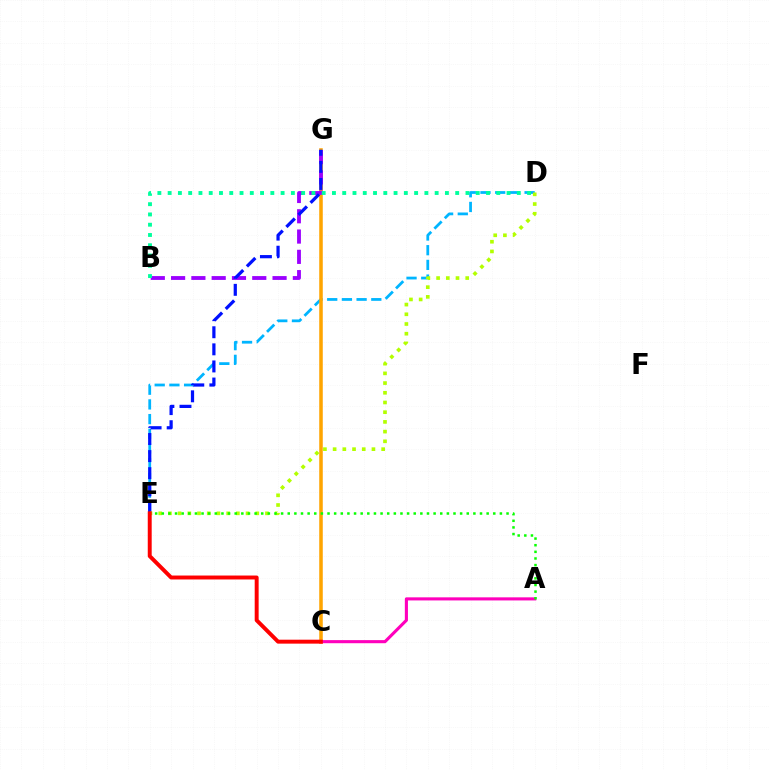{('D', 'E'): [{'color': '#00b5ff', 'line_style': 'dashed', 'thickness': 2.0}, {'color': '#b3ff00', 'line_style': 'dotted', 'thickness': 2.64}], ('C', 'G'): [{'color': '#ffa500', 'line_style': 'solid', 'thickness': 2.55}], ('B', 'G'): [{'color': '#9b00ff', 'line_style': 'dashed', 'thickness': 2.76}], ('A', 'C'): [{'color': '#ff00bd', 'line_style': 'solid', 'thickness': 2.23}], ('E', 'G'): [{'color': '#0010ff', 'line_style': 'dashed', 'thickness': 2.32}], ('B', 'D'): [{'color': '#00ff9d', 'line_style': 'dotted', 'thickness': 2.79}], ('A', 'E'): [{'color': '#08ff00', 'line_style': 'dotted', 'thickness': 1.8}], ('C', 'E'): [{'color': '#ff0000', 'line_style': 'solid', 'thickness': 2.84}]}